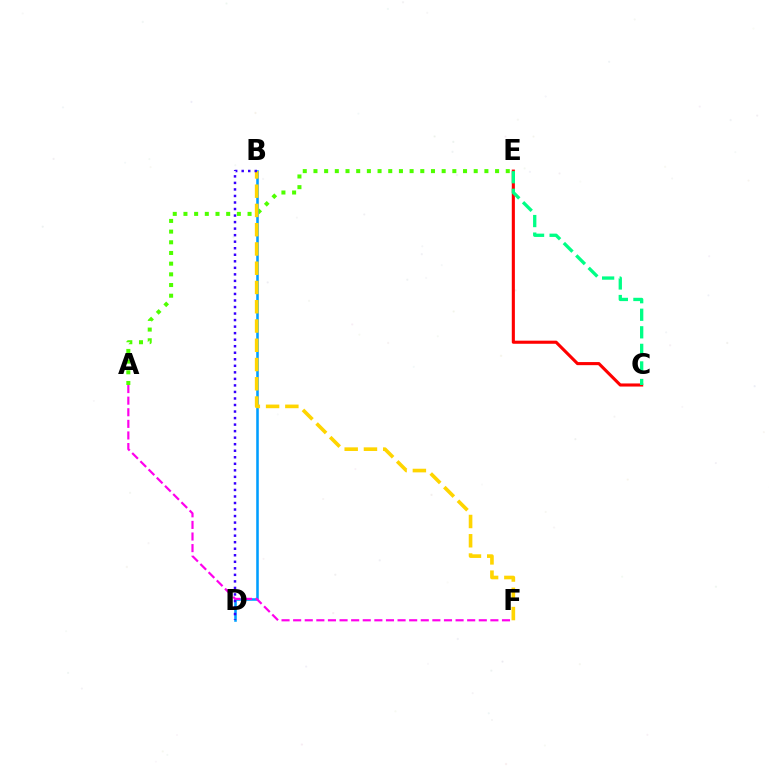{('C', 'E'): [{'color': '#ff0000', 'line_style': 'solid', 'thickness': 2.23}, {'color': '#00ff86', 'line_style': 'dashed', 'thickness': 2.39}], ('A', 'E'): [{'color': '#4fff00', 'line_style': 'dotted', 'thickness': 2.9}], ('B', 'D'): [{'color': '#009eff', 'line_style': 'solid', 'thickness': 1.85}, {'color': '#3700ff', 'line_style': 'dotted', 'thickness': 1.77}], ('B', 'F'): [{'color': '#ffd500', 'line_style': 'dashed', 'thickness': 2.62}], ('A', 'F'): [{'color': '#ff00ed', 'line_style': 'dashed', 'thickness': 1.58}]}